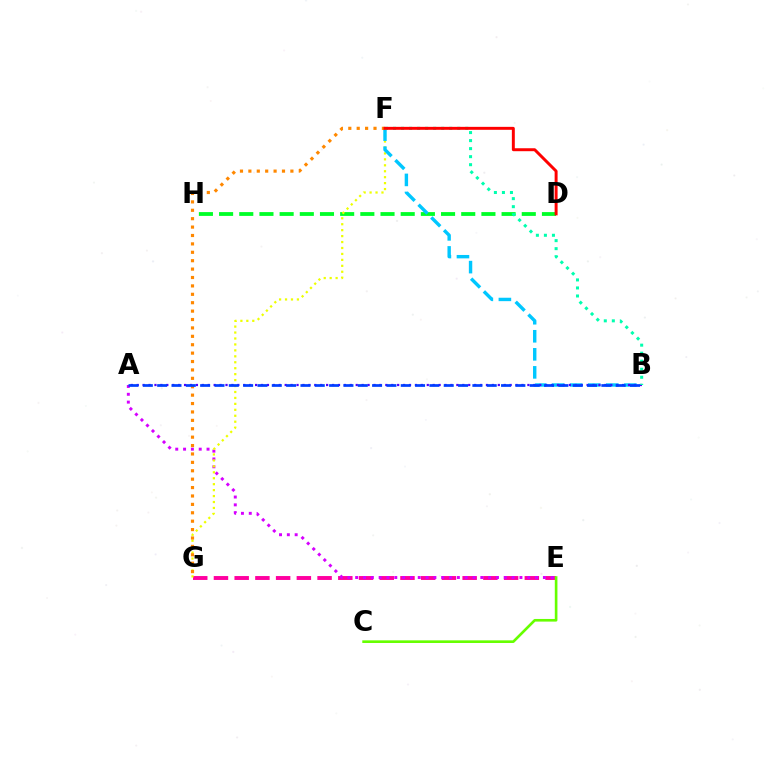{('D', 'H'): [{'color': '#00ff27', 'line_style': 'dashed', 'thickness': 2.74}], ('E', 'G'): [{'color': '#ff00a0', 'line_style': 'dashed', 'thickness': 2.82}], ('A', 'E'): [{'color': '#d600ff', 'line_style': 'dotted', 'thickness': 2.13}], ('F', 'G'): [{'color': '#eeff00', 'line_style': 'dotted', 'thickness': 1.62}, {'color': '#ff8800', 'line_style': 'dotted', 'thickness': 2.28}], ('B', 'F'): [{'color': '#00c7ff', 'line_style': 'dashed', 'thickness': 2.45}, {'color': '#00ffaf', 'line_style': 'dotted', 'thickness': 2.18}], ('A', 'B'): [{'color': '#4f00ff', 'line_style': 'dotted', 'thickness': 1.61}, {'color': '#003fff', 'line_style': 'dashed', 'thickness': 1.95}], ('D', 'F'): [{'color': '#ff0000', 'line_style': 'solid', 'thickness': 2.13}], ('C', 'E'): [{'color': '#66ff00', 'line_style': 'solid', 'thickness': 1.9}]}